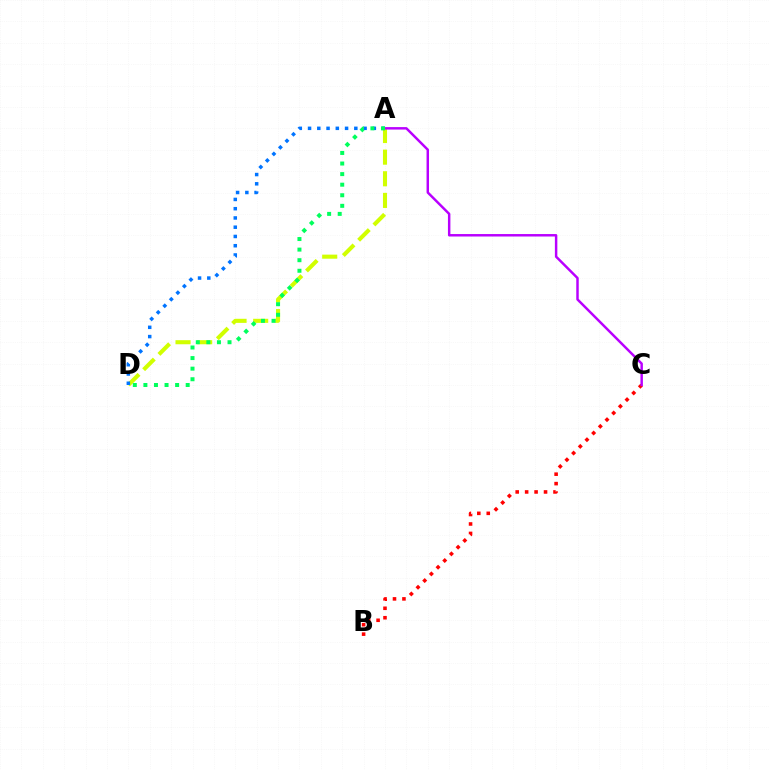{('A', 'D'): [{'color': '#d1ff00', 'line_style': 'dashed', 'thickness': 2.94}, {'color': '#0074ff', 'line_style': 'dotted', 'thickness': 2.51}, {'color': '#00ff5c', 'line_style': 'dotted', 'thickness': 2.87}], ('B', 'C'): [{'color': '#ff0000', 'line_style': 'dotted', 'thickness': 2.57}], ('A', 'C'): [{'color': '#b900ff', 'line_style': 'solid', 'thickness': 1.77}]}